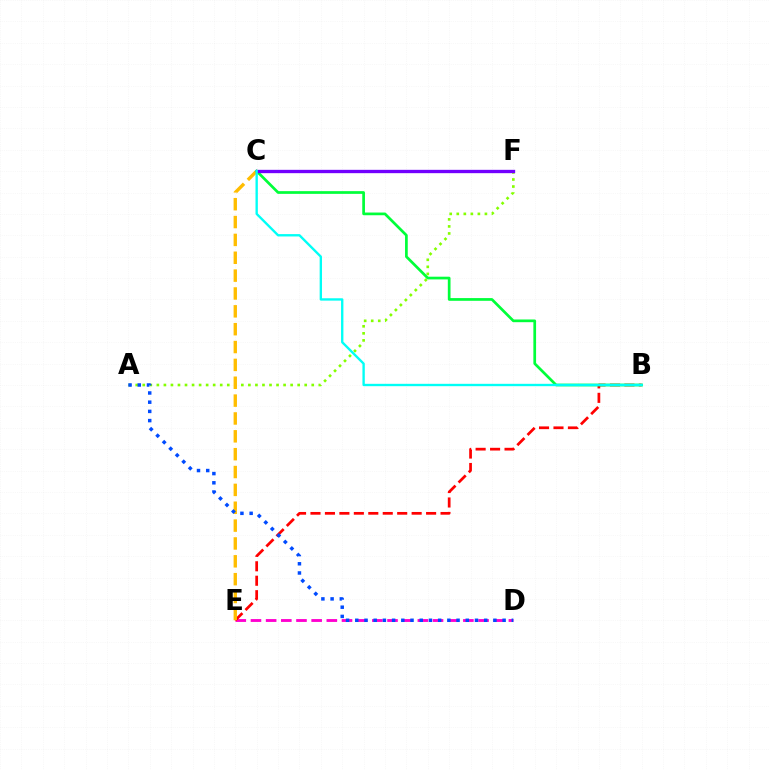{('D', 'E'): [{'color': '#ff00cf', 'line_style': 'dashed', 'thickness': 2.06}], ('A', 'F'): [{'color': '#84ff00', 'line_style': 'dotted', 'thickness': 1.91}], ('B', 'E'): [{'color': '#ff0000', 'line_style': 'dashed', 'thickness': 1.96}], ('C', 'E'): [{'color': '#ffbd00', 'line_style': 'dashed', 'thickness': 2.43}], ('A', 'D'): [{'color': '#004bff', 'line_style': 'dotted', 'thickness': 2.5}], ('B', 'C'): [{'color': '#00ff39', 'line_style': 'solid', 'thickness': 1.95}, {'color': '#00fff6', 'line_style': 'solid', 'thickness': 1.7}], ('C', 'F'): [{'color': '#7200ff', 'line_style': 'solid', 'thickness': 2.4}]}